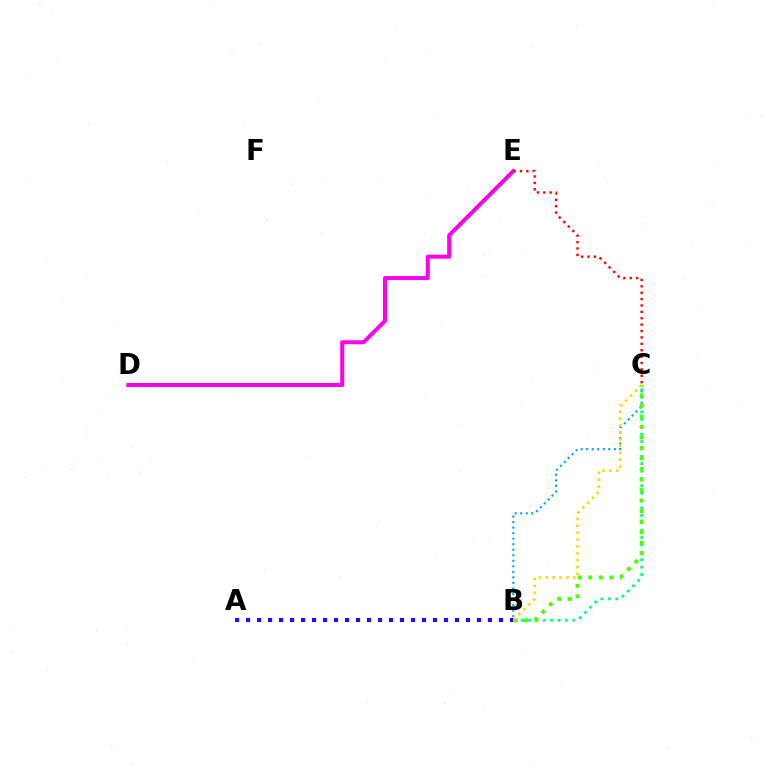{('B', 'C'): [{'color': '#009eff', 'line_style': 'dotted', 'thickness': 1.5}, {'color': '#00ff86', 'line_style': 'dotted', 'thickness': 2.01}, {'color': '#4fff00', 'line_style': 'dotted', 'thickness': 2.86}, {'color': '#ffd500', 'line_style': 'dotted', 'thickness': 1.87}], ('D', 'E'): [{'color': '#ff00ed', 'line_style': 'solid', 'thickness': 2.88}], ('A', 'B'): [{'color': '#3700ff', 'line_style': 'dotted', 'thickness': 2.99}], ('C', 'E'): [{'color': '#ff0000', 'line_style': 'dotted', 'thickness': 1.74}]}